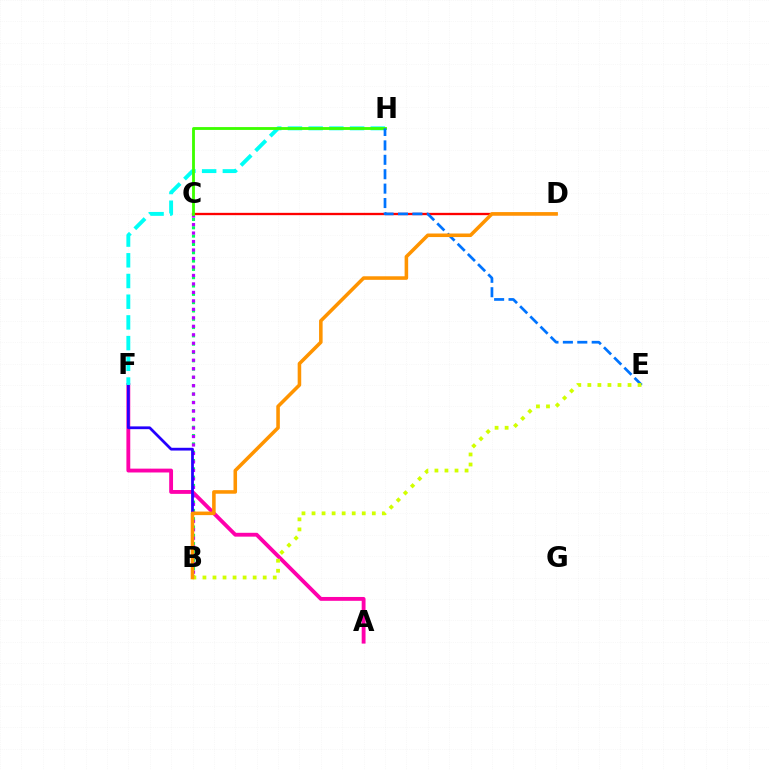{('B', 'C'): [{'color': '#00ff5c', 'line_style': 'dotted', 'thickness': 2.26}, {'color': '#b900ff', 'line_style': 'dotted', 'thickness': 2.3}], ('C', 'D'): [{'color': '#ff0000', 'line_style': 'solid', 'thickness': 1.67}], ('A', 'F'): [{'color': '#ff00ac', 'line_style': 'solid', 'thickness': 2.77}], ('B', 'F'): [{'color': '#2500ff', 'line_style': 'solid', 'thickness': 1.99}], ('F', 'H'): [{'color': '#00fff6', 'line_style': 'dashed', 'thickness': 2.81}], ('C', 'H'): [{'color': '#3dff00', 'line_style': 'solid', 'thickness': 2.04}], ('E', 'H'): [{'color': '#0074ff', 'line_style': 'dashed', 'thickness': 1.96}], ('B', 'E'): [{'color': '#d1ff00', 'line_style': 'dotted', 'thickness': 2.73}], ('B', 'D'): [{'color': '#ff9400', 'line_style': 'solid', 'thickness': 2.56}]}